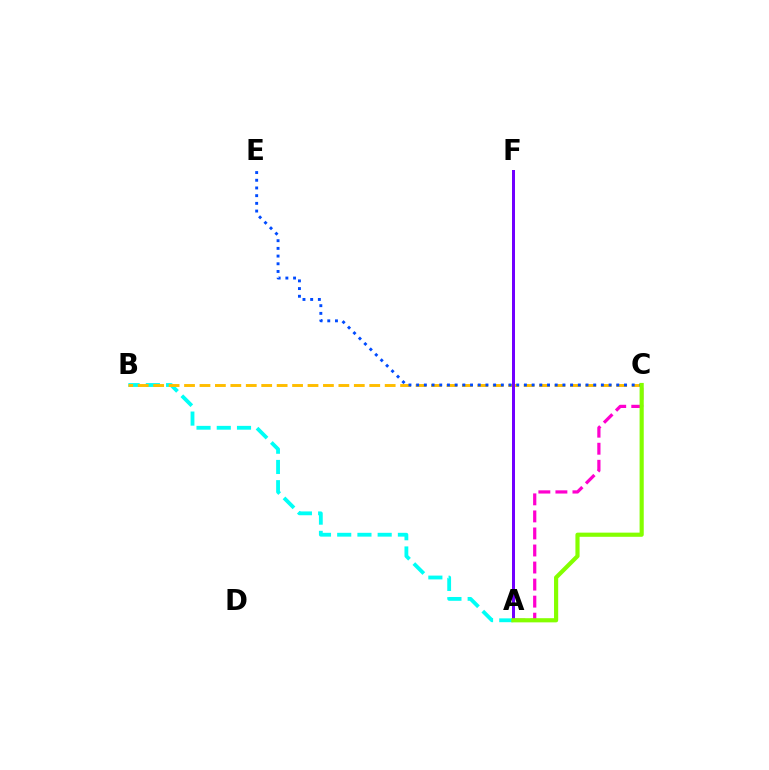{('A', 'F'): [{'color': '#ff0000', 'line_style': 'dashed', 'thickness': 2.01}, {'color': '#00ff39', 'line_style': 'dashed', 'thickness': 2.09}, {'color': '#7200ff', 'line_style': 'solid', 'thickness': 2.16}], ('A', 'B'): [{'color': '#00fff6', 'line_style': 'dashed', 'thickness': 2.75}], ('B', 'C'): [{'color': '#ffbd00', 'line_style': 'dashed', 'thickness': 2.1}], ('C', 'E'): [{'color': '#004bff', 'line_style': 'dotted', 'thickness': 2.09}], ('A', 'C'): [{'color': '#ff00cf', 'line_style': 'dashed', 'thickness': 2.32}, {'color': '#84ff00', 'line_style': 'solid', 'thickness': 3.0}]}